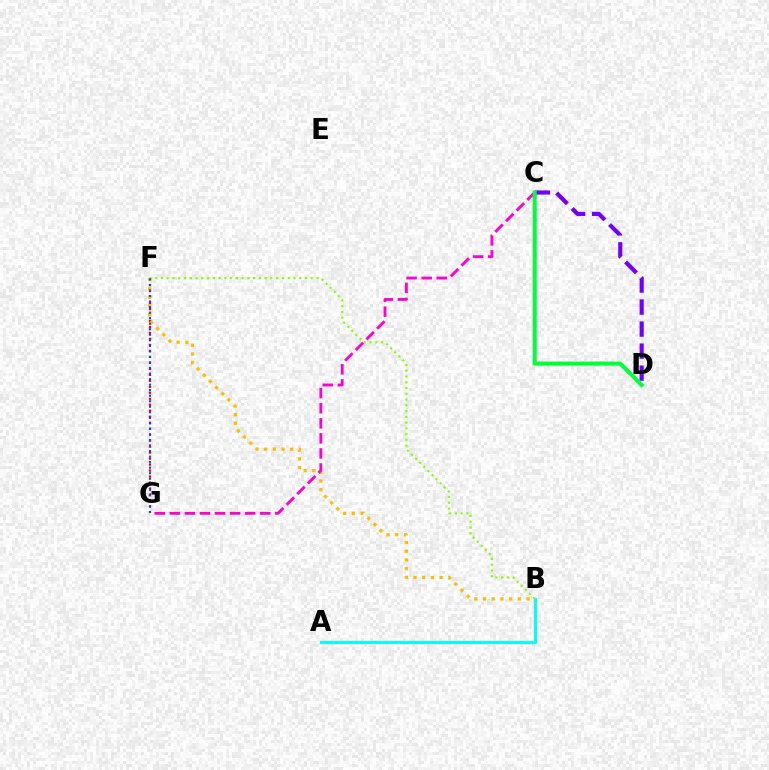{('A', 'B'): [{'color': '#00fff6', 'line_style': 'solid', 'thickness': 2.14}], ('F', 'G'): [{'color': '#ff0000', 'line_style': 'dotted', 'thickness': 1.63}, {'color': '#004bff', 'line_style': 'dotted', 'thickness': 1.5}], ('B', 'F'): [{'color': '#ffbd00', 'line_style': 'dotted', 'thickness': 2.37}, {'color': '#84ff00', 'line_style': 'dotted', 'thickness': 1.56}], ('C', 'D'): [{'color': '#7200ff', 'line_style': 'dashed', 'thickness': 2.99}, {'color': '#00ff39', 'line_style': 'solid', 'thickness': 2.89}], ('C', 'G'): [{'color': '#ff00cf', 'line_style': 'dashed', 'thickness': 2.05}]}